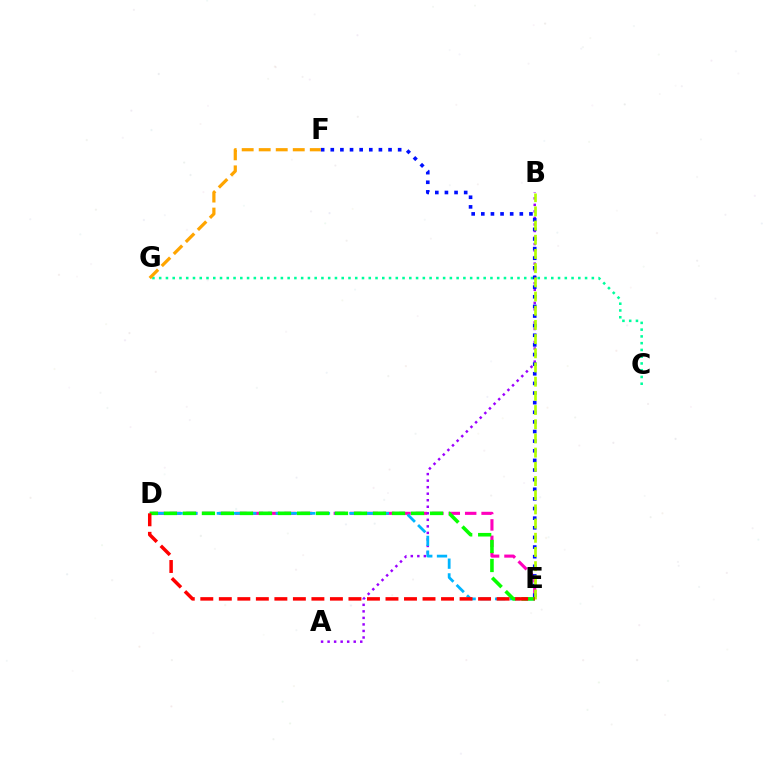{('D', 'E'): [{'color': '#ff00bd', 'line_style': 'dashed', 'thickness': 2.23}, {'color': '#00b5ff', 'line_style': 'dashed', 'thickness': 2.0}, {'color': '#08ff00', 'line_style': 'dashed', 'thickness': 2.58}, {'color': '#ff0000', 'line_style': 'dashed', 'thickness': 2.52}], ('A', 'B'): [{'color': '#9b00ff', 'line_style': 'dotted', 'thickness': 1.77}], ('C', 'G'): [{'color': '#00ff9d', 'line_style': 'dotted', 'thickness': 1.84}], ('E', 'F'): [{'color': '#0010ff', 'line_style': 'dotted', 'thickness': 2.62}], ('B', 'E'): [{'color': '#b3ff00', 'line_style': 'dashed', 'thickness': 1.93}], ('F', 'G'): [{'color': '#ffa500', 'line_style': 'dashed', 'thickness': 2.31}]}